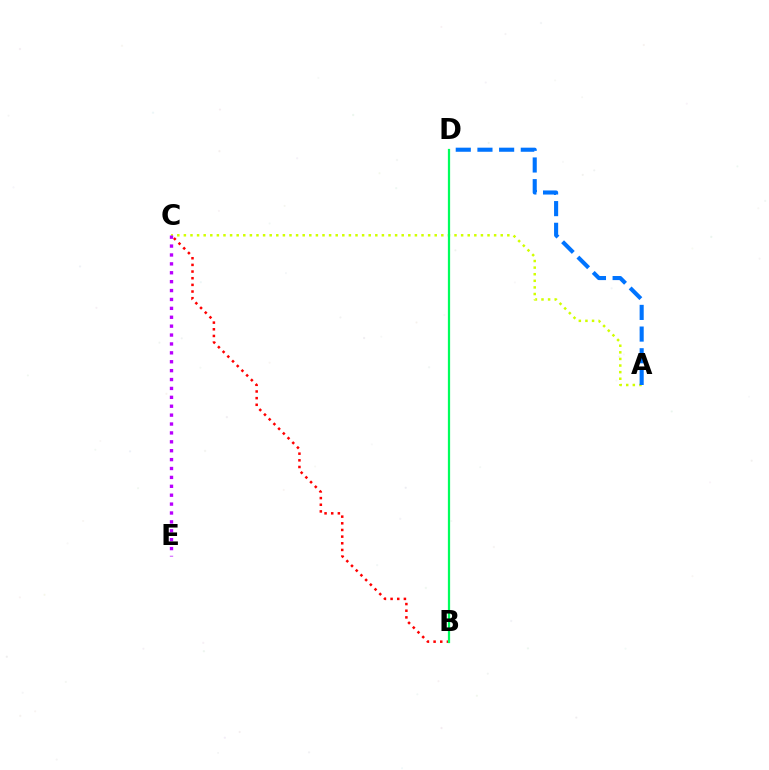{('A', 'C'): [{'color': '#d1ff00', 'line_style': 'dotted', 'thickness': 1.79}], ('C', 'E'): [{'color': '#b900ff', 'line_style': 'dotted', 'thickness': 2.42}], ('A', 'D'): [{'color': '#0074ff', 'line_style': 'dashed', 'thickness': 2.94}], ('B', 'C'): [{'color': '#ff0000', 'line_style': 'dotted', 'thickness': 1.81}], ('B', 'D'): [{'color': '#00ff5c', 'line_style': 'solid', 'thickness': 1.62}]}